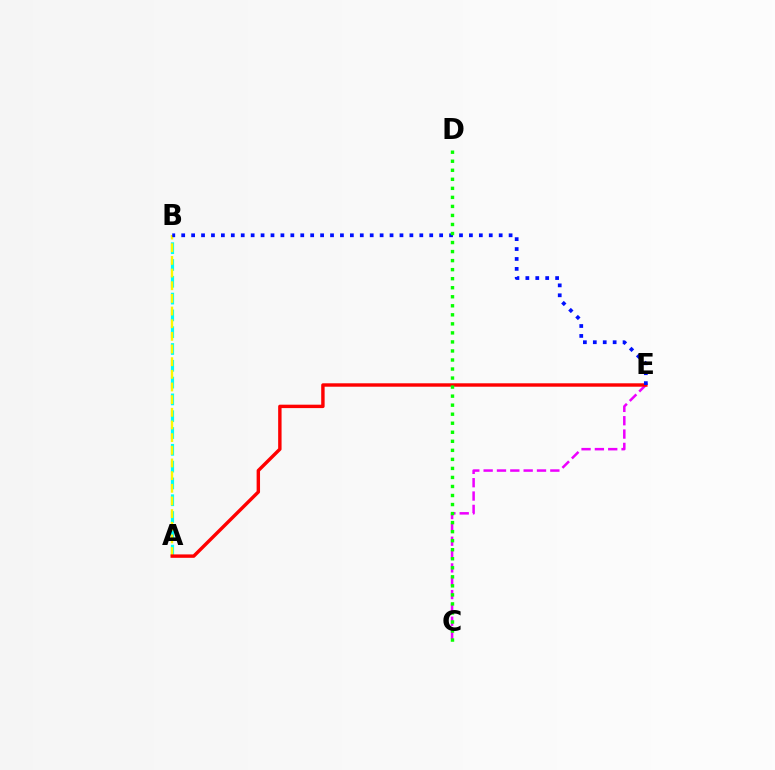{('A', 'B'): [{'color': '#00fff6', 'line_style': 'dashed', 'thickness': 2.28}, {'color': '#fcf500', 'line_style': 'dashed', 'thickness': 1.72}], ('C', 'E'): [{'color': '#ee00ff', 'line_style': 'dashed', 'thickness': 1.81}], ('A', 'E'): [{'color': '#ff0000', 'line_style': 'solid', 'thickness': 2.46}], ('B', 'E'): [{'color': '#0010ff', 'line_style': 'dotted', 'thickness': 2.7}], ('C', 'D'): [{'color': '#08ff00', 'line_style': 'dotted', 'thickness': 2.45}]}